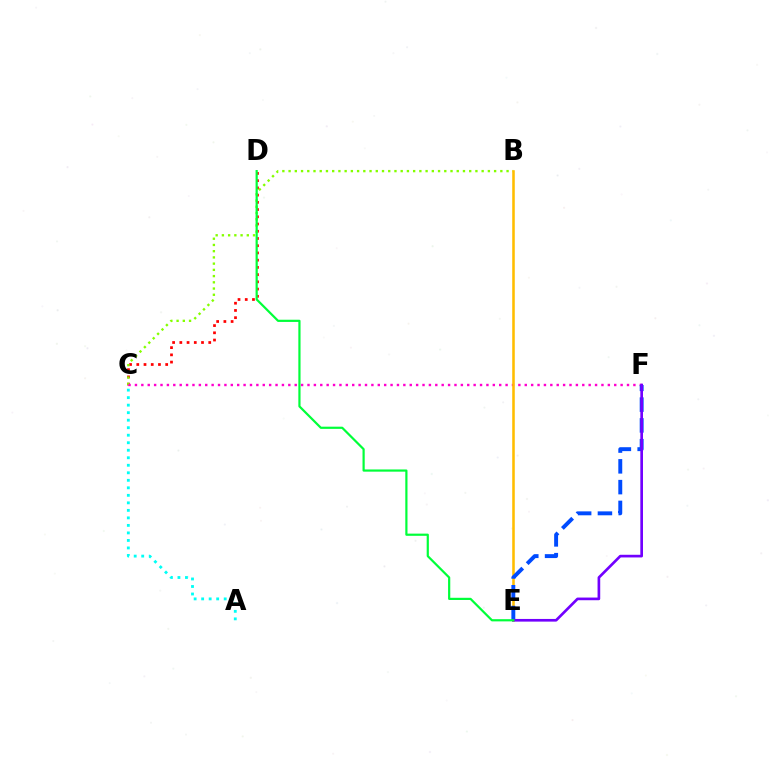{('C', 'D'): [{'color': '#ff0000', 'line_style': 'dotted', 'thickness': 1.96}], ('B', 'C'): [{'color': '#84ff00', 'line_style': 'dotted', 'thickness': 1.69}], ('A', 'C'): [{'color': '#00fff6', 'line_style': 'dotted', 'thickness': 2.04}], ('C', 'F'): [{'color': '#ff00cf', 'line_style': 'dotted', 'thickness': 1.74}], ('B', 'E'): [{'color': '#ffbd00', 'line_style': 'solid', 'thickness': 1.85}], ('E', 'F'): [{'color': '#004bff', 'line_style': 'dashed', 'thickness': 2.82}, {'color': '#7200ff', 'line_style': 'solid', 'thickness': 1.92}], ('D', 'E'): [{'color': '#00ff39', 'line_style': 'solid', 'thickness': 1.58}]}